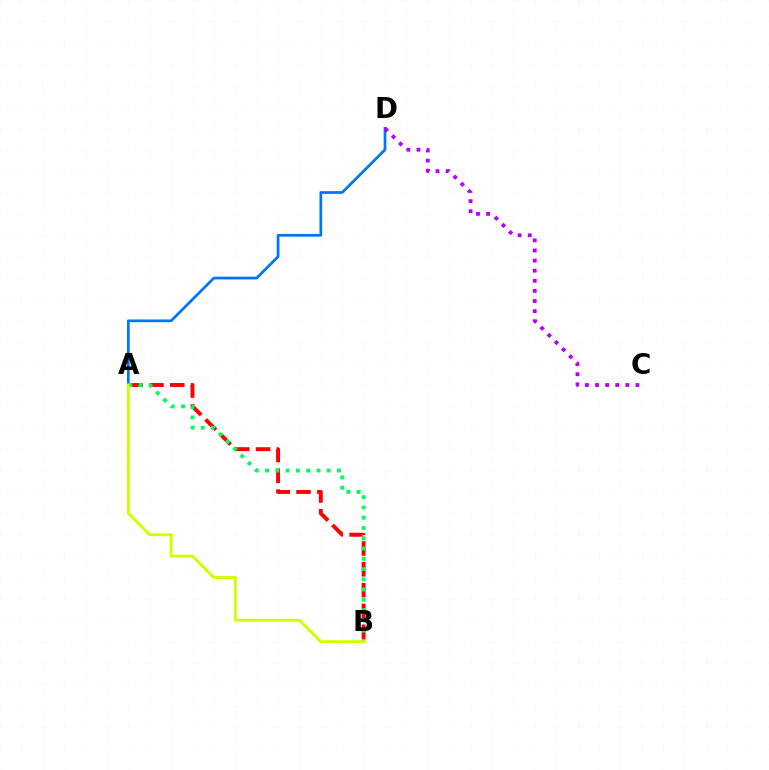{('A', 'D'): [{'color': '#0074ff', 'line_style': 'solid', 'thickness': 1.96}], ('A', 'B'): [{'color': '#ff0000', 'line_style': 'dashed', 'thickness': 2.83}, {'color': '#00ff5c', 'line_style': 'dotted', 'thickness': 2.79}, {'color': '#d1ff00', 'line_style': 'solid', 'thickness': 2.09}], ('C', 'D'): [{'color': '#b900ff', 'line_style': 'dotted', 'thickness': 2.75}]}